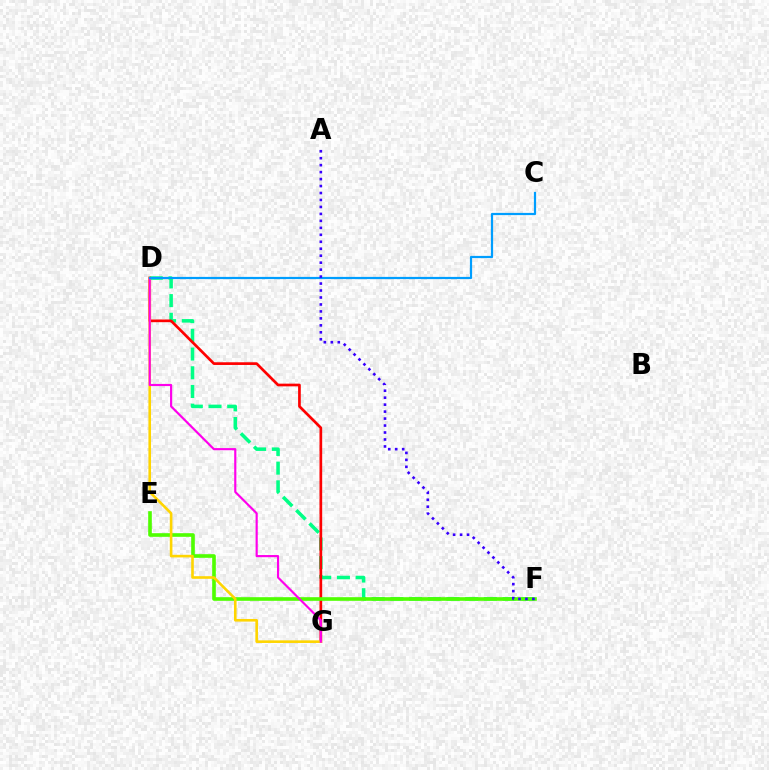{('D', 'F'): [{'color': '#00ff86', 'line_style': 'dashed', 'thickness': 2.54}], ('D', 'G'): [{'color': '#ff0000', 'line_style': 'solid', 'thickness': 1.94}, {'color': '#ffd500', 'line_style': 'solid', 'thickness': 1.88}, {'color': '#ff00ed', 'line_style': 'solid', 'thickness': 1.55}], ('E', 'F'): [{'color': '#4fff00', 'line_style': 'solid', 'thickness': 2.61}], ('C', 'D'): [{'color': '#009eff', 'line_style': 'solid', 'thickness': 1.59}], ('A', 'F'): [{'color': '#3700ff', 'line_style': 'dotted', 'thickness': 1.89}]}